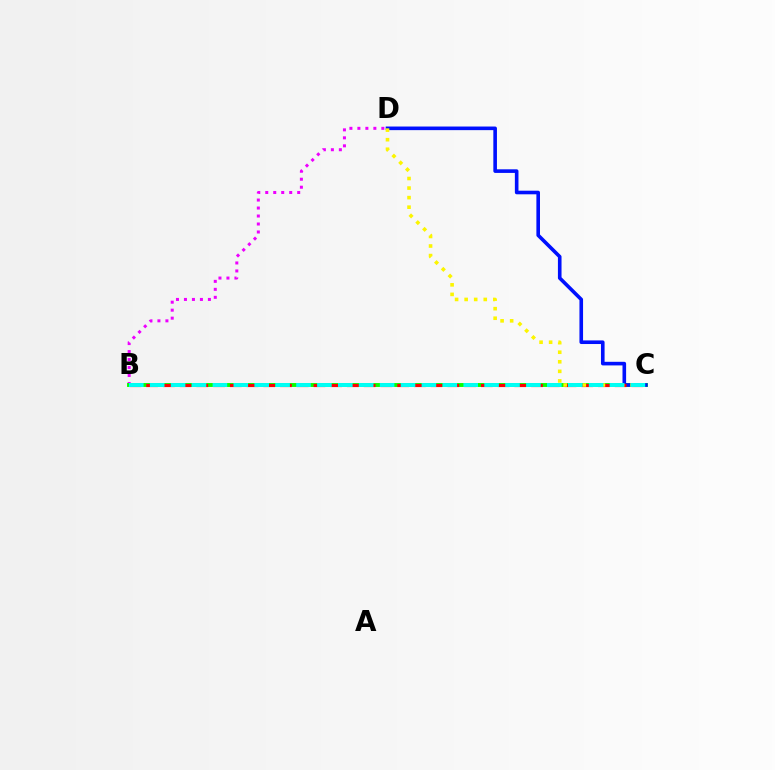{('B', 'D'): [{'color': '#ee00ff', 'line_style': 'dotted', 'thickness': 2.17}], ('B', 'C'): [{'color': '#08ff00', 'line_style': 'solid', 'thickness': 2.81}, {'color': '#ff0000', 'line_style': 'dashed', 'thickness': 2.27}, {'color': '#00fff6', 'line_style': 'dashed', 'thickness': 2.84}], ('C', 'D'): [{'color': '#0010ff', 'line_style': 'solid', 'thickness': 2.6}, {'color': '#fcf500', 'line_style': 'dotted', 'thickness': 2.6}]}